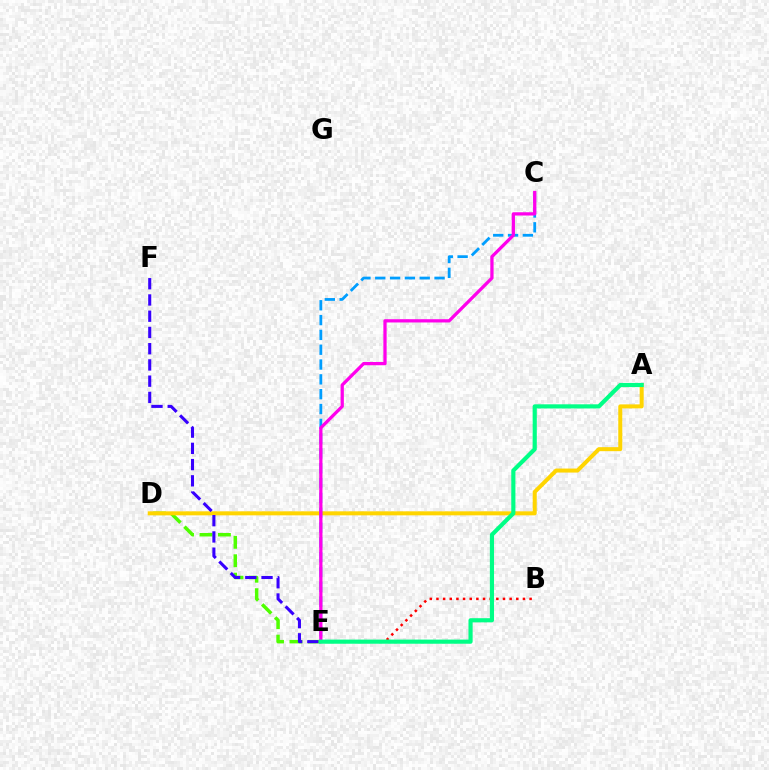{('B', 'E'): [{'color': '#ff0000', 'line_style': 'dotted', 'thickness': 1.81}], ('D', 'E'): [{'color': '#4fff00', 'line_style': 'dashed', 'thickness': 2.51}], ('A', 'D'): [{'color': '#ffd500', 'line_style': 'solid', 'thickness': 2.89}], ('C', 'E'): [{'color': '#009eff', 'line_style': 'dashed', 'thickness': 2.01}, {'color': '#ff00ed', 'line_style': 'solid', 'thickness': 2.35}], ('E', 'F'): [{'color': '#3700ff', 'line_style': 'dashed', 'thickness': 2.21}], ('A', 'E'): [{'color': '#00ff86', 'line_style': 'solid', 'thickness': 2.99}]}